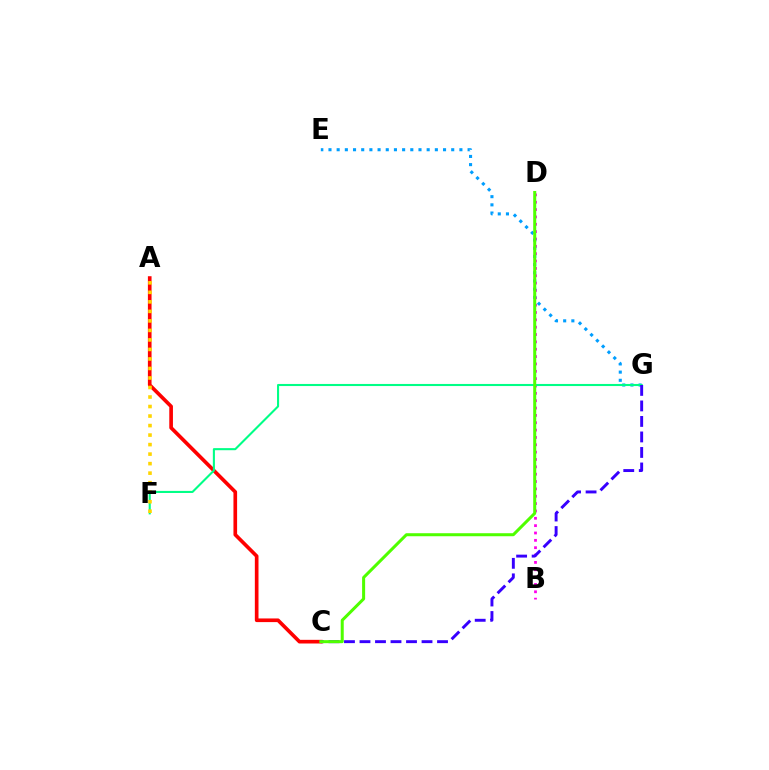{('A', 'C'): [{'color': '#ff0000', 'line_style': 'solid', 'thickness': 2.63}], ('B', 'D'): [{'color': '#ff00ed', 'line_style': 'dotted', 'thickness': 2.0}], ('E', 'G'): [{'color': '#009eff', 'line_style': 'dotted', 'thickness': 2.22}], ('F', 'G'): [{'color': '#00ff86', 'line_style': 'solid', 'thickness': 1.51}], ('C', 'G'): [{'color': '#3700ff', 'line_style': 'dashed', 'thickness': 2.11}], ('A', 'F'): [{'color': '#ffd500', 'line_style': 'dotted', 'thickness': 2.59}], ('C', 'D'): [{'color': '#4fff00', 'line_style': 'solid', 'thickness': 2.18}]}